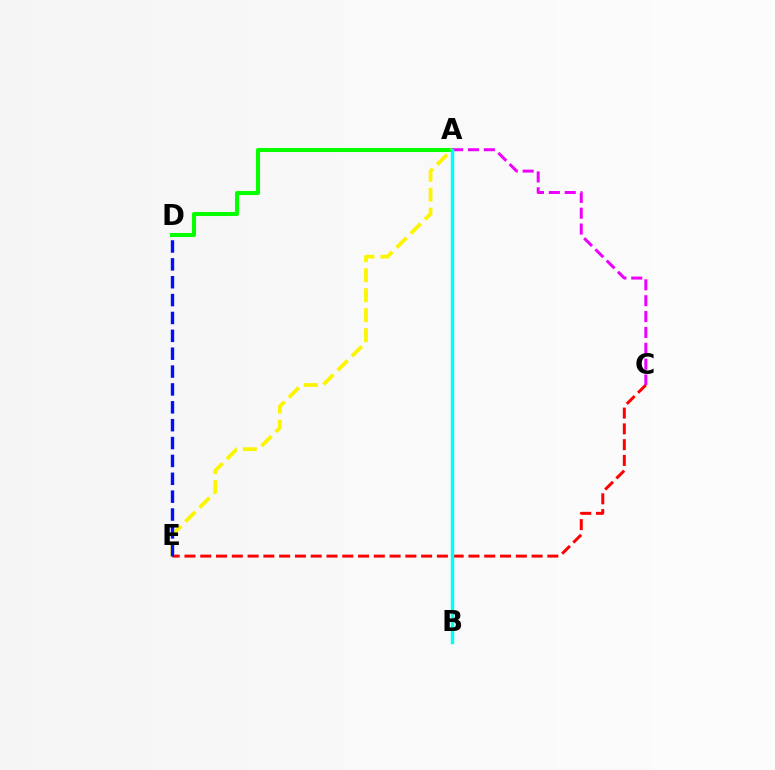{('A', 'D'): [{'color': '#08ff00', 'line_style': 'solid', 'thickness': 2.93}], ('C', 'E'): [{'color': '#ff0000', 'line_style': 'dashed', 'thickness': 2.14}], ('A', 'E'): [{'color': '#fcf500', 'line_style': 'dashed', 'thickness': 2.71}], ('D', 'E'): [{'color': '#0010ff', 'line_style': 'dashed', 'thickness': 2.43}], ('A', 'C'): [{'color': '#ee00ff', 'line_style': 'dashed', 'thickness': 2.16}], ('A', 'B'): [{'color': '#00fff6', 'line_style': 'solid', 'thickness': 2.47}]}